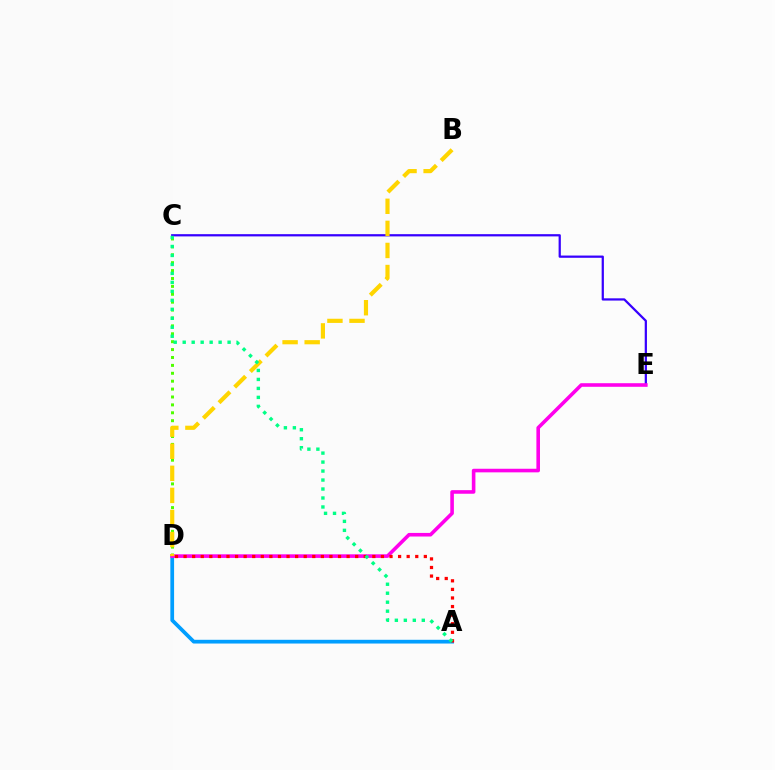{('A', 'D'): [{'color': '#009eff', 'line_style': 'solid', 'thickness': 2.69}, {'color': '#ff0000', 'line_style': 'dotted', 'thickness': 2.33}], ('C', 'D'): [{'color': '#4fff00', 'line_style': 'dotted', 'thickness': 2.15}], ('C', 'E'): [{'color': '#3700ff', 'line_style': 'solid', 'thickness': 1.61}], ('D', 'E'): [{'color': '#ff00ed', 'line_style': 'solid', 'thickness': 2.59}], ('B', 'D'): [{'color': '#ffd500', 'line_style': 'dashed', 'thickness': 3.0}], ('A', 'C'): [{'color': '#00ff86', 'line_style': 'dotted', 'thickness': 2.44}]}